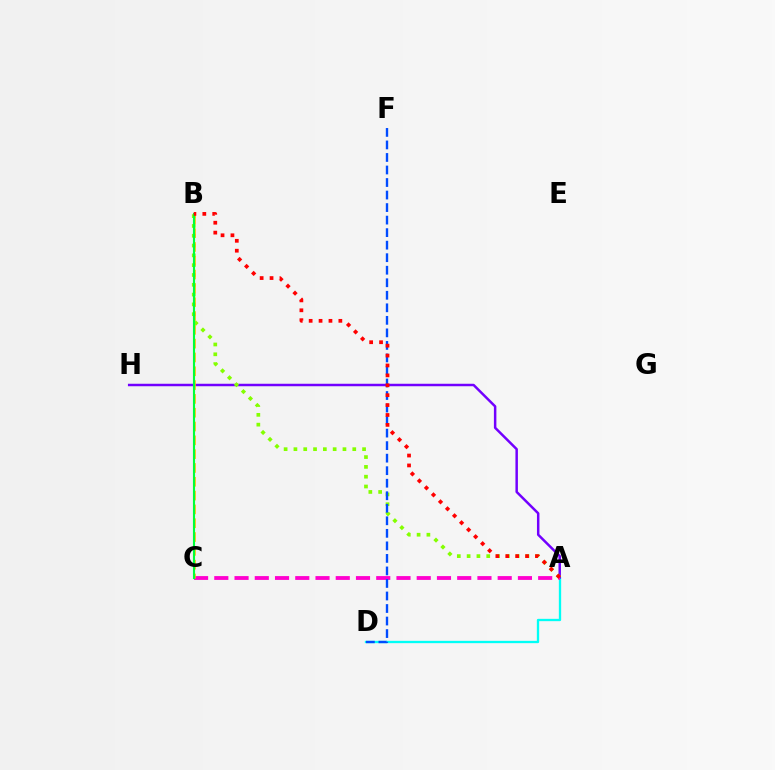{('A', 'D'): [{'color': '#00fff6', 'line_style': 'solid', 'thickness': 1.67}], ('A', 'H'): [{'color': '#7200ff', 'line_style': 'solid', 'thickness': 1.78}], ('A', 'B'): [{'color': '#84ff00', 'line_style': 'dotted', 'thickness': 2.66}, {'color': '#ff0000', 'line_style': 'dotted', 'thickness': 2.69}], ('A', 'C'): [{'color': '#ff00cf', 'line_style': 'dashed', 'thickness': 2.75}], ('D', 'F'): [{'color': '#004bff', 'line_style': 'dashed', 'thickness': 1.7}], ('B', 'C'): [{'color': '#ffbd00', 'line_style': 'dashed', 'thickness': 1.88}, {'color': '#00ff39', 'line_style': 'solid', 'thickness': 1.52}]}